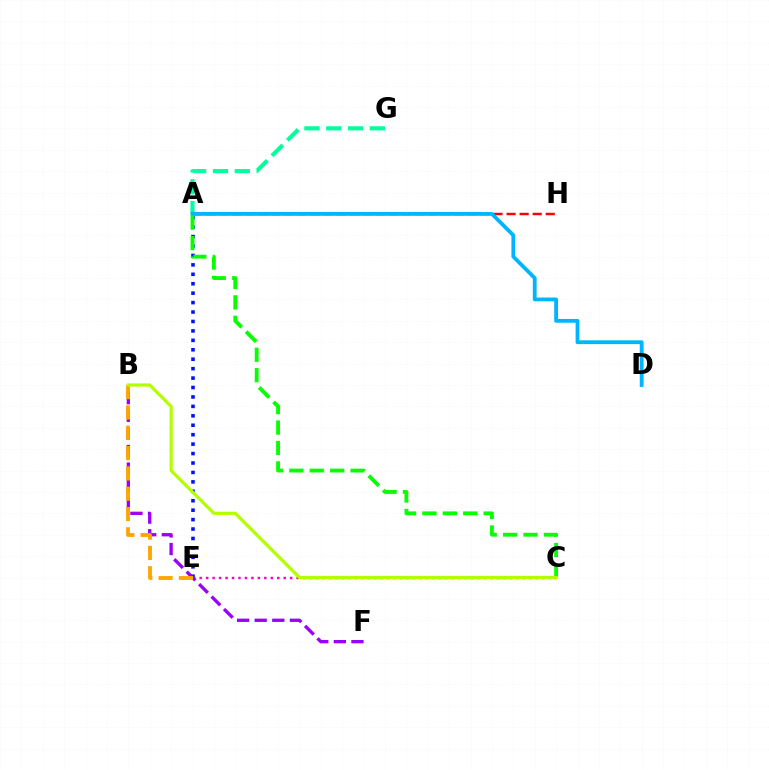{('C', 'E'): [{'color': '#ff00bd', 'line_style': 'dotted', 'thickness': 1.76}], ('A', 'E'): [{'color': '#0010ff', 'line_style': 'dotted', 'thickness': 2.56}], ('A', 'G'): [{'color': '#00ff9d', 'line_style': 'dashed', 'thickness': 2.96}], ('A', 'C'): [{'color': '#08ff00', 'line_style': 'dashed', 'thickness': 2.77}], ('A', 'H'): [{'color': '#ff0000', 'line_style': 'dashed', 'thickness': 1.77}], ('B', 'F'): [{'color': '#9b00ff', 'line_style': 'dashed', 'thickness': 2.39}], ('B', 'E'): [{'color': '#ffa500', 'line_style': 'dashed', 'thickness': 2.76}], ('A', 'D'): [{'color': '#00b5ff', 'line_style': 'solid', 'thickness': 2.74}], ('B', 'C'): [{'color': '#b3ff00', 'line_style': 'solid', 'thickness': 2.32}]}